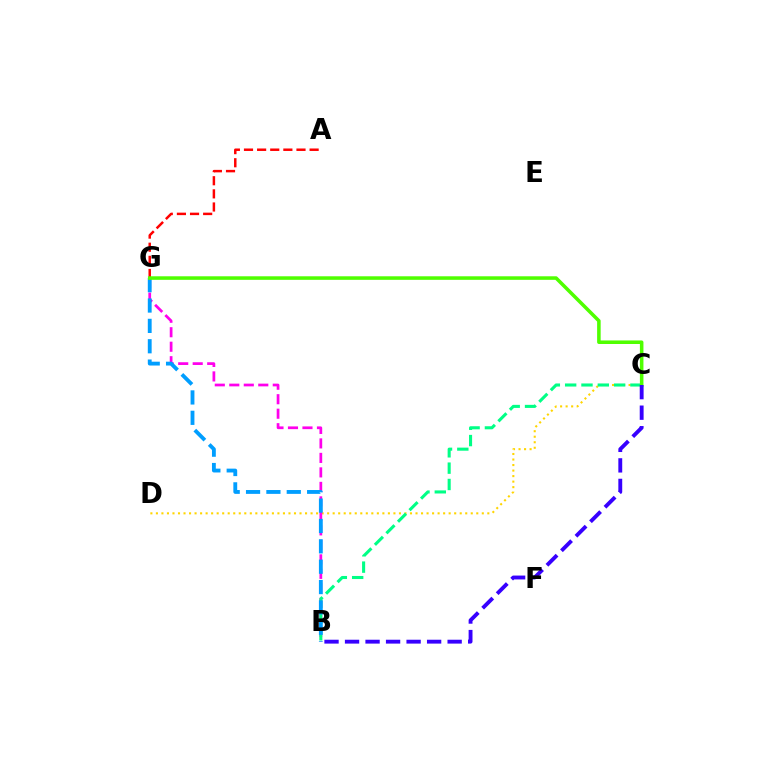{('C', 'D'): [{'color': '#ffd500', 'line_style': 'dotted', 'thickness': 1.5}], ('B', 'G'): [{'color': '#ff00ed', 'line_style': 'dashed', 'thickness': 1.97}, {'color': '#009eff', 'line_style': 'dashed', 'thickness': 2.77}], ('B', 'C'): [{'color': '#00ff86', 'line_style': 'dashed', 'thickness': 2.22}, {'color': '#3700ff', 'line_style': 'dashed', 'thickness': 2.79}], ('A', 'G'): [{'color': '#ff0000', 'line_style': 'dashed', 'thickness': 1.78}], ('C', 'G'): [{'color': '#4fff00', 'line_style': 'solid', 'thickness': 2.55}]}